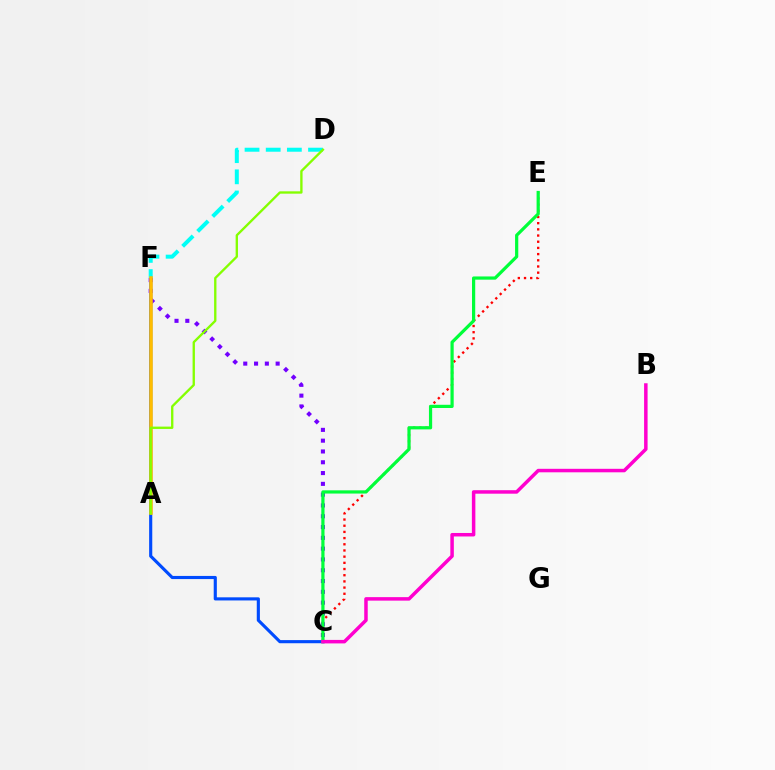{('C', 'F'): [{'color': '#004bff', 'line_style': 'solid', 'thickness': 2.25}, {'color': '#7200ff', 'line_style': 'dotted', 'thickness': 2.93}], ('D', 'F'): [{'color': '#00fff6', 'line_style': 'dashed', 'thickness': 2.88}], ('C', 'E'): [{'color': '#ff0000', 'line_style': 'dotted', 'thickness': 1.68}, {'color': '#00ff39', 'line_style': 'solid', 'thickness': 2.31}], ('A', 'F'): [{'color': '#ffbd00', 'line_style': 'solid', 'thickness': 2.54}], ('A', 'D'): [{'color': '#84ff00', 'line_style': 'solid', 'thickness': 1.69}], ('B', 'C'): [{'color': '#ff00cf', 'line_style': 'solid', 'thickness': 2.52}]}